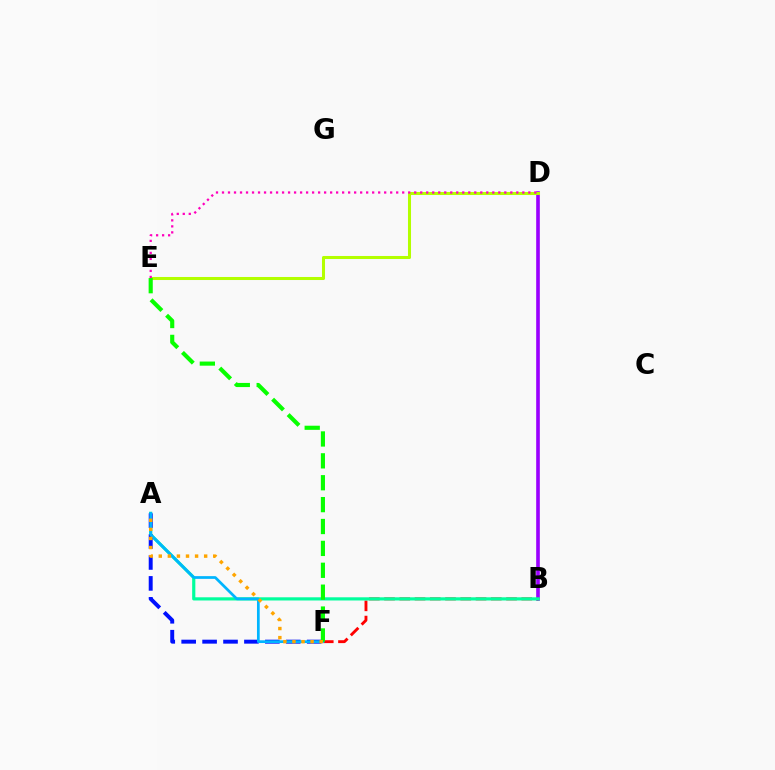{('B', 'D'): [{'color': '#9b00ff', 'line_style': 'solid', 'thickness': 2.62}], ('B', 'F'): [{'color': '#ff0000', 'line_style': 'dashed', 'thickness': 2.07}], ('A', 'B'): [{'color': '#00ff9d', 'line_style': 'solid', 'thickness': 2.29}], ('A', 'F'): [{'color': '#0010ff', 'line_style': 'dashed', 'thickness': 2.84}, {'color': '#00b5ff', 'line_style': 'solid', 'thickness': 1.96}, {'color': '#ffa500', 'line_style': 'dotted', 'thickness': 2.47}], ('D', 'E'): [{'color': '#b3ff00', 'line_style': 'solid', 'thickness': 2.19}, {'color': '#ff00bd', 'line_style': 'dotted', 'thickness': 1.63}], ('E', 'F'): [{'color': '#08ff00', 'line_style': 'dashed', 'thickness': 2.97}]}